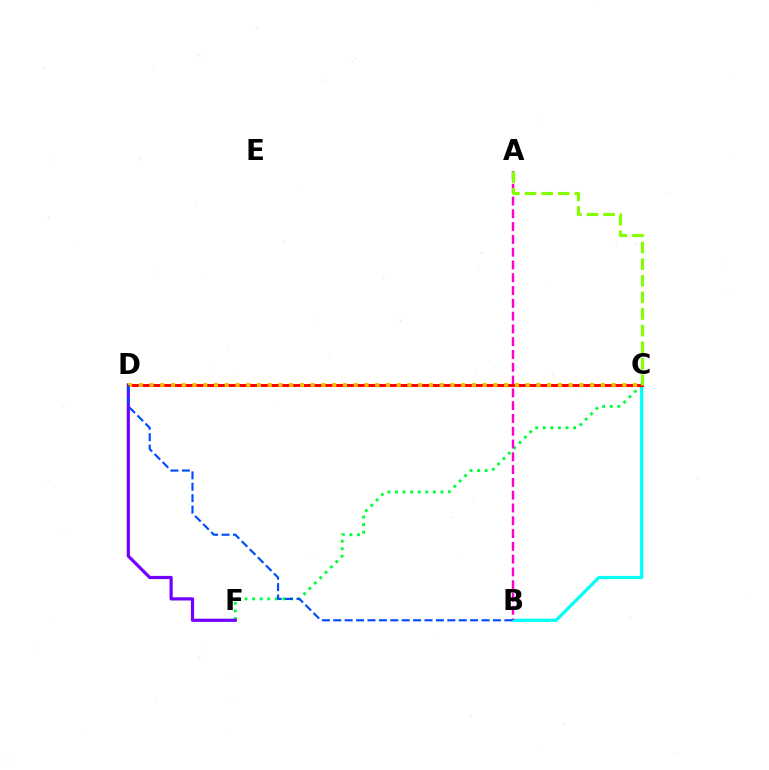{('B', 'C'): [{'color': '#00fff6', 'line_style': 'solid', 'thickness': 2.31}], ('C', 'F'): [{'color': '#00ff39', 'line_style': 'dotted', 'thickness': 2.06}], ('A', 'B'): [{'color': '#ff00cf', 'line_style': 'dashed', 'thickness': 1.74}], ('D', 'F'): [{'color': '#7200ff', 'line_style': 'solid', 'thickness': 2.3}], ('C', 'D'): [{'color': '#ff0000', 'line_style': 'solid', 'thickness': 2.13}, {'color': '#ffbd00', 'line_style': 'dotted', 'thickness': 2.92}], ('B', 'D'): [{'color': '#004bff', 'line_style': 'dashed', 'thickness': 1.55}], ('A', 'C'): [{'color': '#84ff00', 'line_style': 'dashed', 'thickness': 2.26}]}